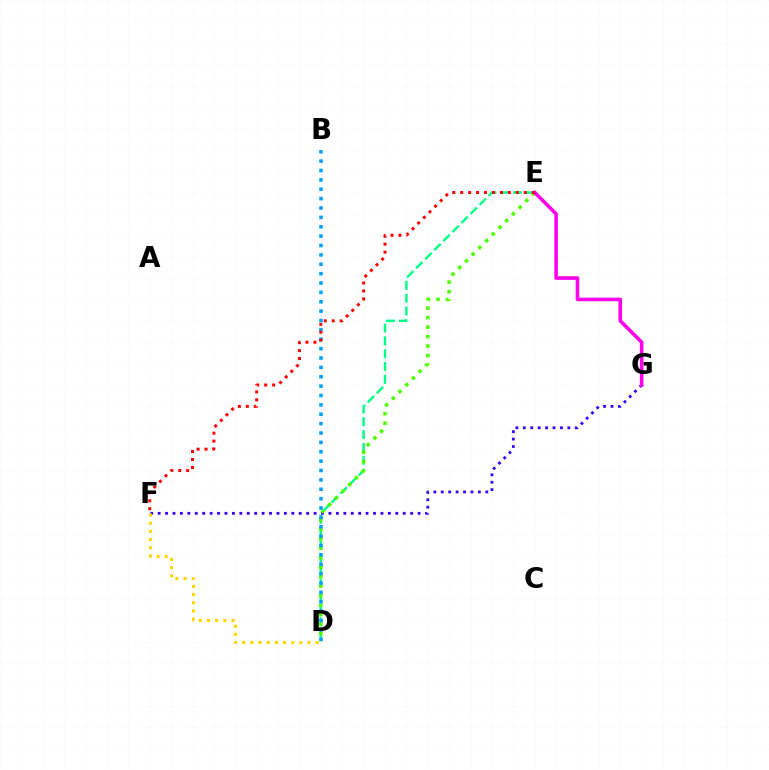{('D', 'E'): [{'color': '#00ff86', 'line_style': 'dashed', 'thickness': 1.74}, {'color': '#4fff00', 'line_style': 'dotted', 'thickness': 2.58}], ('F', 'G'): [{'color': '#3700ff', 'line_style': 'dotted', 'thickness': 2.02}], ('D', 'F'): [{'color': '#ffd500', 'line_style': 'dotted', 'thickness': 2.22}], ('B', 'D'): [{'color': '#009eff', 'line_style': 'dotted', 'thickness': 2.55}], ('E', 'G'): [{'color': '#ff00ed', 'line_style': 'solid', 'thickness': 2.59}], ('E', 'F'): [{'color': '#ff0000', 'line_style': 'dotted', 'thickness': 2.16}]}